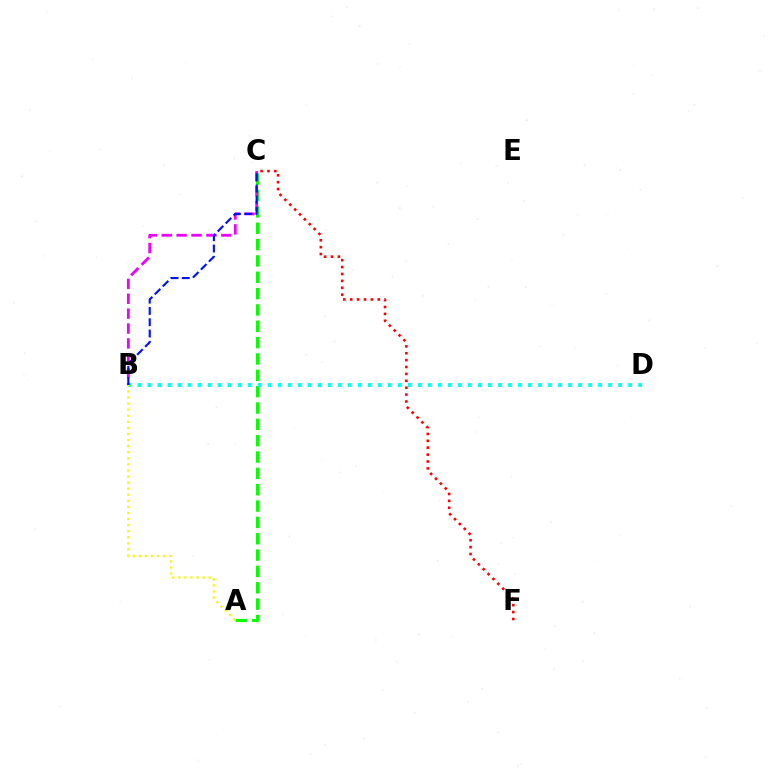{('A', 'C'): [{'color': '#08ff00', 'line_style': 'dashed', 'thickness': 2.22}], ('C', 'F'): [{'color': '#ff0000', 'line_style': 'dotted', 'thickness': 1.87}], ('B', 'D'): [{'color': '#00fff6', 'line_style': 'dotted', 'thickness': 2.72}], ('B', 'C'): [{'color': '#ee00ff', 'line_style': 'dashed', 'thickness': 2.02}, {'color': '#0010ff', 'line_style': 'dashed', 'thickness': 1.53}], ('A', 'B'): [{'color': '#fcf500', 'line_style': 'dotted', 'thickness': 1.65}]}